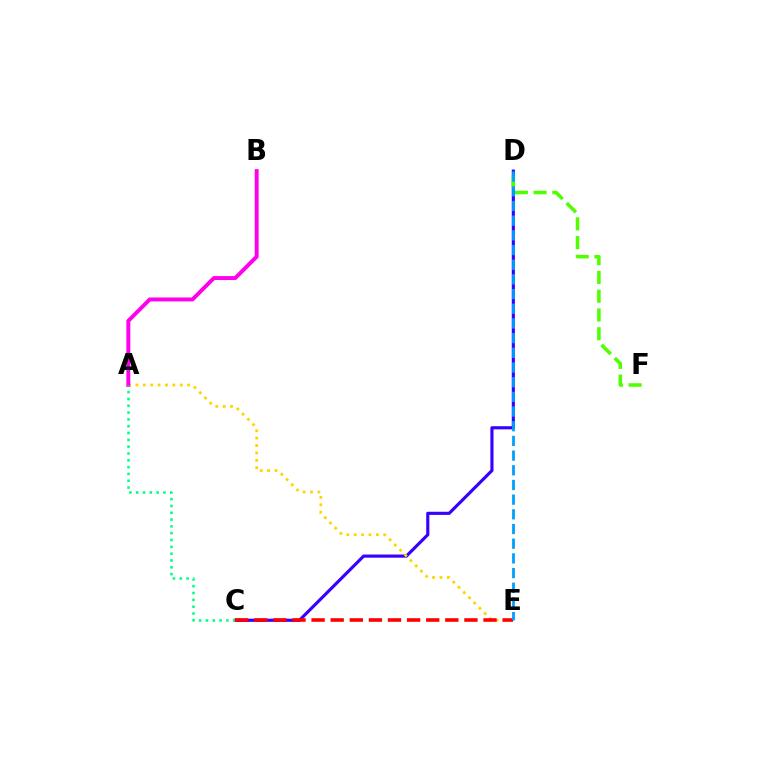{('C', 'D'): [{'color': '#3700ff', 'line_style': 'solid', 'thickness': 2.26}], ('A', 'E'): [{'color': '#ffd500', 'line_style': 'dotted', 'thickness': 2.01}], ('D', 'F'): [{'color': '#4fff00', 'line_style': 'dashed', 'thickness': 2.55}], ('A', 'B'): [{'color': '#ff00ed', 'line_style': 'solid', 'thickness': 2.83}], ('A', 'C'): [{'color': '#00ff86', 'line_style': 'dotted', 'thickness': 1.85}], ('C', 'E'): [{'color': '#ff0000', 'line_style': 'dashed', 'thickness': 2.6}], ('D', 'E'): [{'color': '#009eff', 'line_style': 'dashed', 'thickness': 1.99}]}